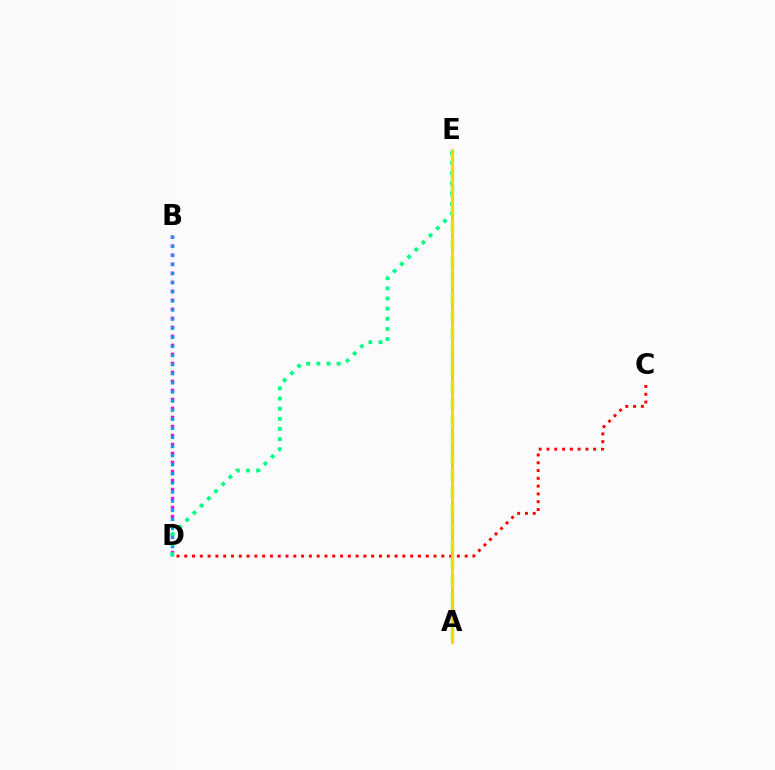{('A', 'E'): [{'color': '#3700ff', 'line_style': 'dashed', 'thickness': 1.97}, {'color': '#4fff00', 'line_style': 'dashed', 'thickness': 2.4}, {'color': '#ffd500', 'line_style': 'solid', 'thickness': 2.07}], ('B', 'D'): [{'color': '#ff00ed', 'line_style': 'dotted', 'thickness': 2.45}, {'color': '#009eff', 'line_style': 'dotted', 'thickness': 2.47}], ('D', 'E'): [{'color': '#00ff86', 'line_style': 'dotted', 'thickness': 2.76}], ('C', 'D'): [{'color': '#ff0000', 'line_style': 'dotted', 'thickness': 2.12}]}